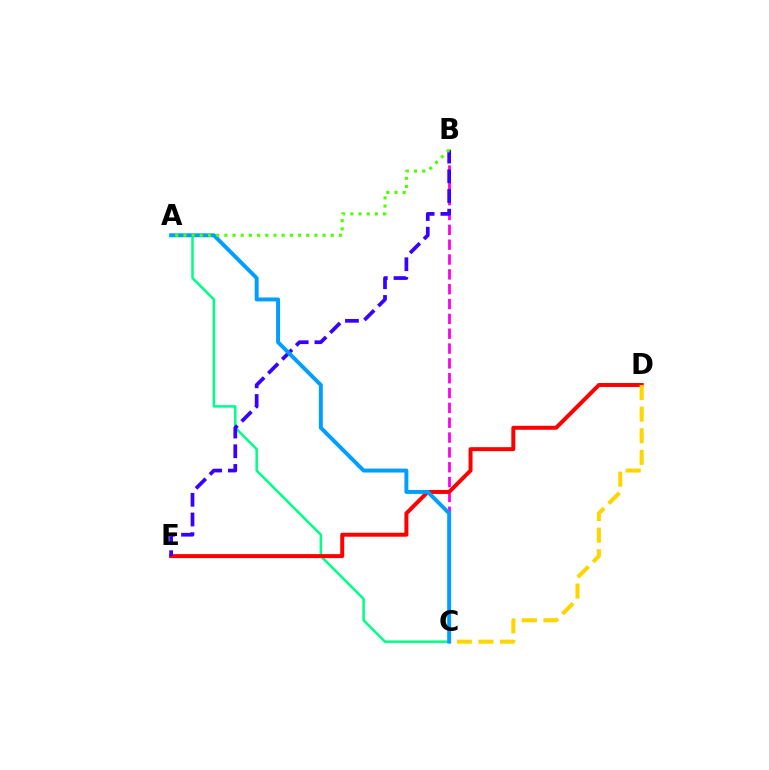{('A', 'C'): [{'color': '#00ff86', 'line_style': 'solid', 'thickness': 1.8}, {'color': '#009eff', 'line_style': 'solid', 'thickness': 2.83}], ('B', 'C'): [{'color': '#ff00ed', 'line_style': 'dashed', 'thickness': 2.02}], ('D', 'E'): [{'color': '#ff0000', 'line_style': 'solid', 'thickness': 2.86}], ('B', 'E'): [{'color': '#3700ff', 'line_style': 'dashed', 'thickness': 2.68}], ('C', 'D'): [{'color': '#ffd500', 'line_style': 'dashed', 'thickness': 2.93}], ('A', 'B'): [{'color': '#4fff00', 'line_style': 'dotted', 'thickness': 2.23}]}